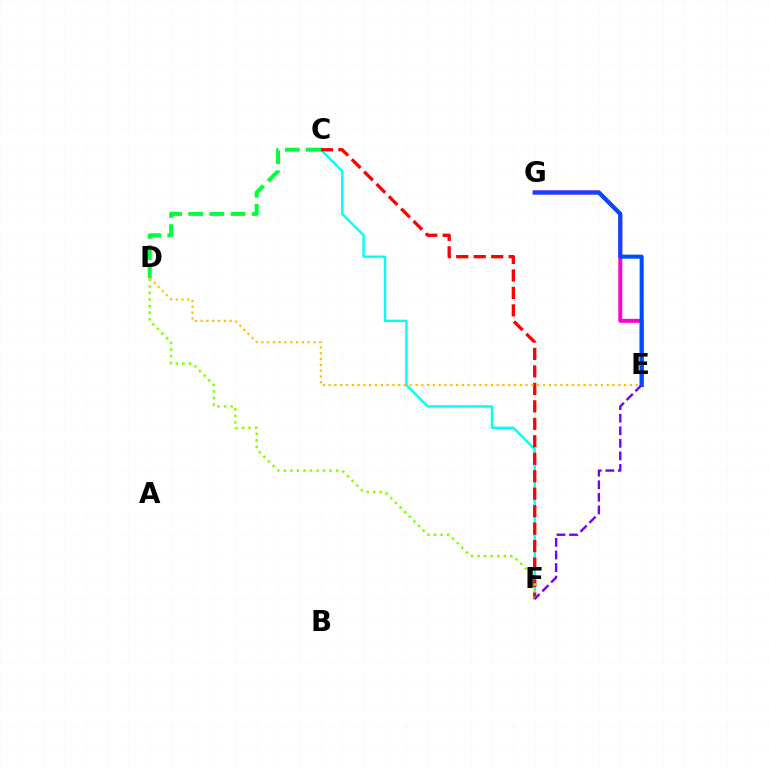{('E', 'G'): [{'color': '#ff00cf', 'line_style': 'solid', 'thickness': 2.84}, {'color': '#004bff', 'line_style': 'solid', 'thickness': 2.92}], ('C', 'F'): [{'color': '#00fff6', 'line_style': 'solid', 'thickness': 1.71}, {'color': '#ff0000', 'line_style': 'dashed', 'thickness': 2.37}], ('D', 'F'): [{'color': '#84ff00', 'line_style': 'dotted', 'thickness': 1.78}], ('E', 'F'): [{'color': '#7200ff', 'line_style': 'dashed', 'thickness': 1.71}], ('C', 'D'): [{'color': '#00ff39', 'line_style': 'dashed', 'thickness': 2.88}], ('D', 'E'): [{'color': '#ffbd00', 'line_style': 'dotted', 'thickness': 1.57}]}